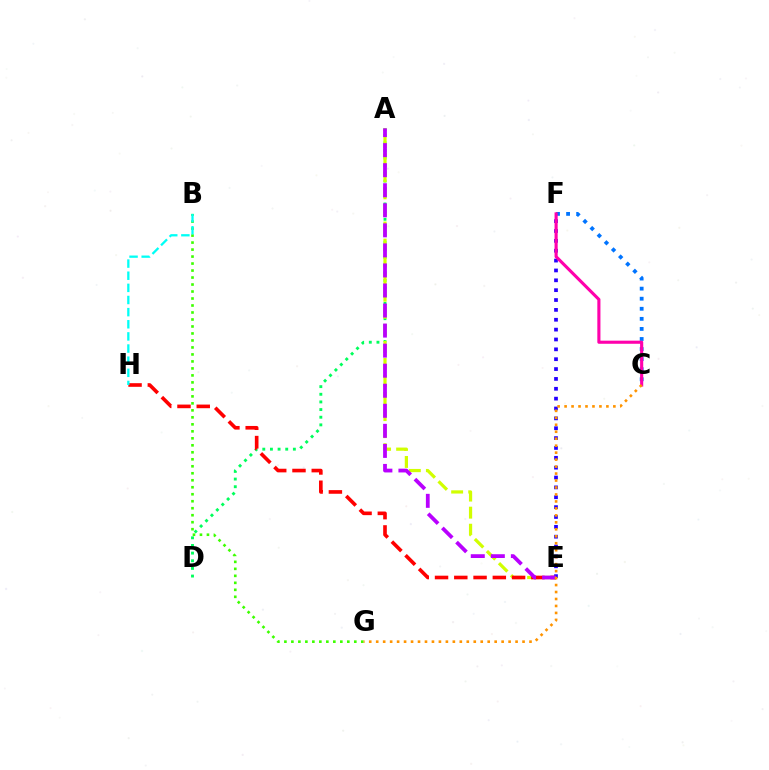{('A', 'D'): [{'color': '#00ff5c', 'line_style': 'dotted', 'thickness': 2.08}], ('C', 'F'): [{'color': '#0074ff', 'line_style': 'dotted', 'thickness': 2.74}, {'color': '#ff00ac', 'line_style': 'solid', 'thickness': 2.24}], ('A', 'E'): [{'color': '#d1ff00', 'line_style': 'dashed', 'thickness': 2.32}, {'color': '#b900ff', 'line_style': 'dashed', 'thickness': 2.72}], ('B', 'G'): [{'color': '#3dff00', 'line_style': 'dotted', 'thickness': 1.9}], ('E', 'H'): [{'color': '#ff0000', 'line_style': 'dashed', 'thickness': 2.62}], ('E', 'F'): [{'color': '#2500ff', 'line_style': 'dotted', 'thickness': 2.68}], ('B', 'H'): [{'color': '#00fff6', 'line_style': 'dashed', 'thickness': 1.65}], ('C', 'G'): [{'color': '#ff9400', 'line_style': 'dotted', 'thickness': 1.89}]}